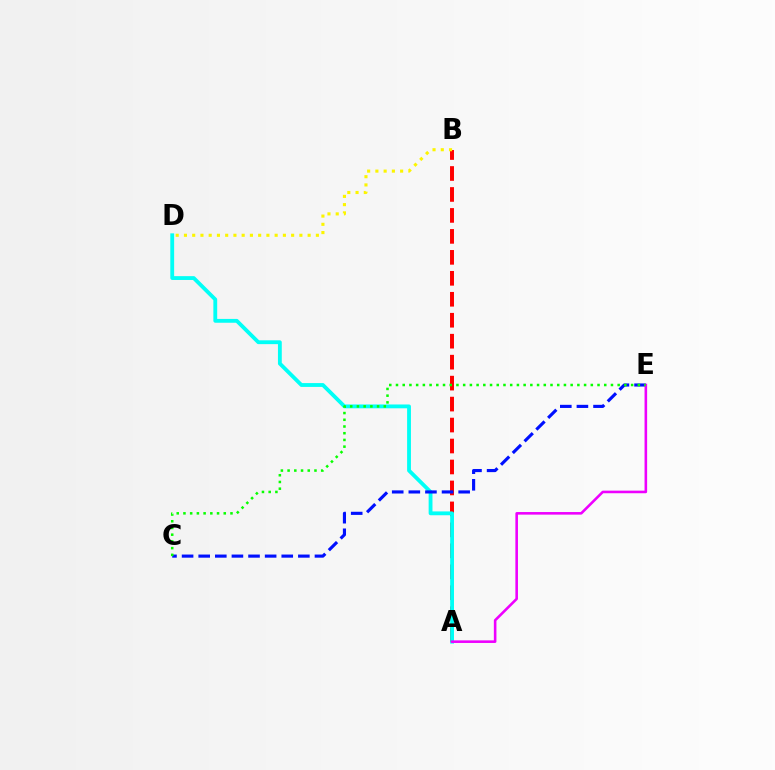{('A', 'B'): [{'color': '#ff0000', 'line_style': 'dashed', 'thickness': 2.85}], ('A', 'D'): [{'color': '#00fff6', 'line_style': 'solid', 'thickness': 2.76}], ('C', 'E'): [{'color': '#0010ff', 'line_style': 'dashed', 'thickness': 2.26}, {'color': '#08ff00', 'line_style': 'dotted', 'thickness': 1.83}], ('A', 'E'): [{'color': '#ee00ff', 'line_style': 'solid', 'thickness': 1.86}], ('B', 'D'): [{'color': '#fcf500', 'line_style': 'dotted', 'thickness': 2.24}]}